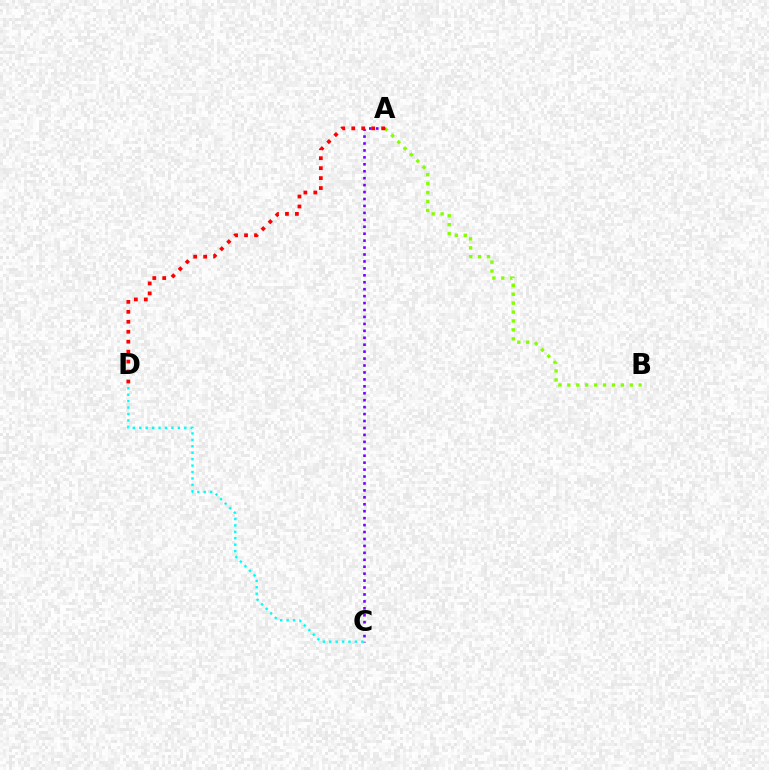{('A', 'B'): [{'color': '#84ff00', 'line_style': 'dotted', 'thickness': 2.42}], ('A', 'C'): [{'color': '#7200ff', 'line_style': 'dotted', 'thickness': 1.89}], ('C', 'D'): [{'color': '#00fff6', 'line_style': 'dotted', 'thickness': 1.75}], ('A', 'D'): [{'color': '#ff0000', 'line_style': 'dotted', 'thickness': 2.7}]}